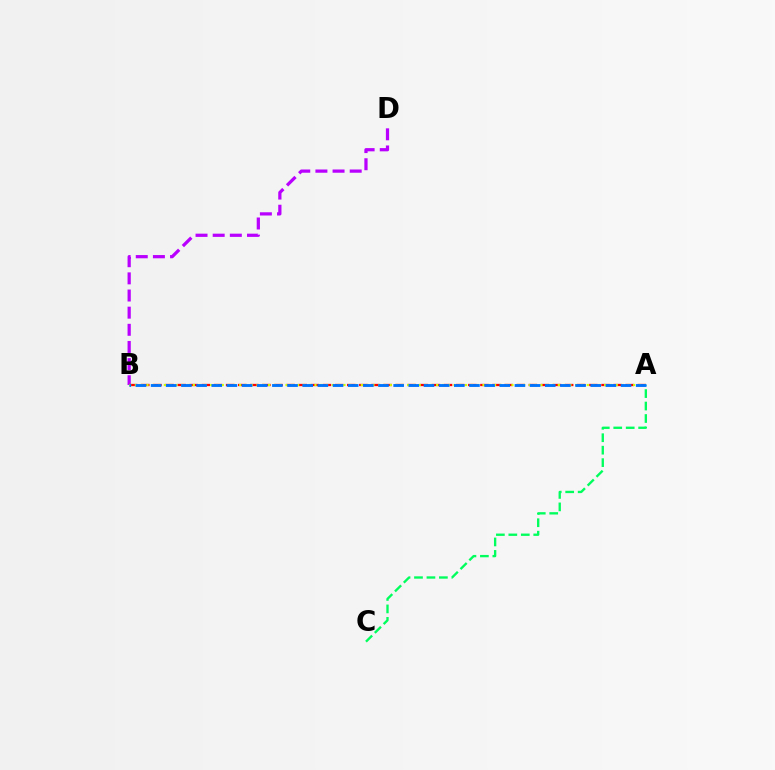{('A', 'C'): [{'color': '#00ff5c', 'line_style': 'dashed', 'thickness': 1.69}], ('B', 'D'): [{'color': '#b900ff', 'line_style': 'dashed', 'thickness': 2.33}], ('A', 'B'): [{'color': '#ff0000', 'line_style': 'dashed', 'thickness': 1.65}, {'color': '#d1ff00', 'line_style': 'dotted', 'thickness': 1.57}, {'color': '#0074ff', 'line_style': 'dashed', 'thickness': 2.06}]}